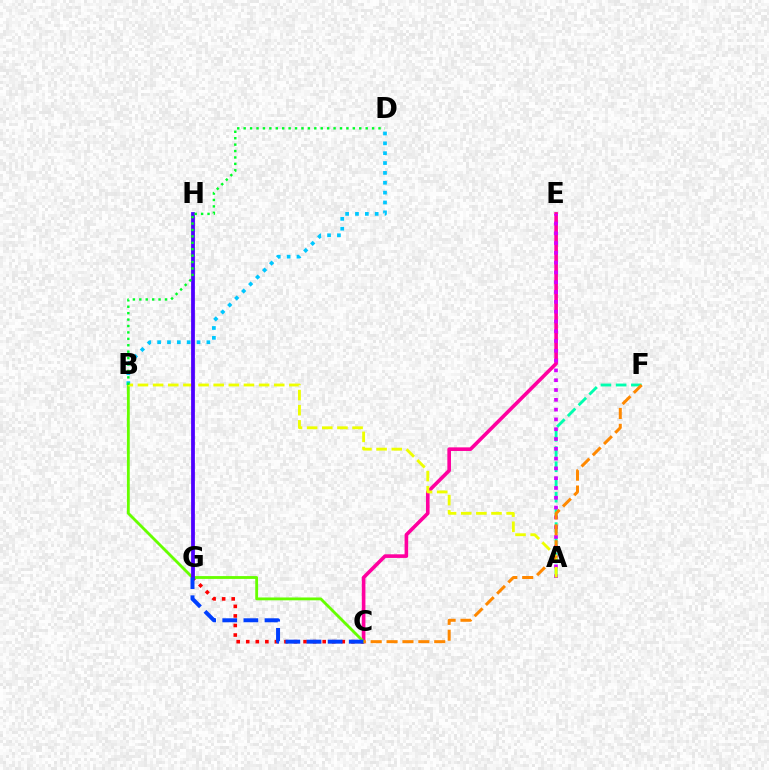{('A', 'F'): [{'color': '#00ffaf', 'line_style': 'dashed', 'thickness': 2.07}], ('C', 'E'): [{'color': '#ff00a0', 'line_style': 'solid', 'thickness': 2.6}], ('C', 'G'): [{'color': '#ff0000', 'line_style': 'dotted', 'thickness': 2.6}, {'color': '#003fff', 'line_style': 'dashed', 'thickness': 2.87}], ('B', 'C'): [{'color': '#66ff00', 'line_style': 'solid', 'thickness': 2.04}], ('B', 'D'): [{'color': '#00c7ff', 'line_style': 'dotted', 'thickness': 2.68}, {'color': '#00ff27', 'line_style': 'dotted', 'thickness': 1.74}], ('A', 'E'): [{'color': '#d600ff', 'line_style': 'dotted', 'thickness': 2.66}], ('A', 'B'): [{'color': '#eeff00', 'line_style': 'dashed', 'thickness': 2.06}], ('G', 'H'): [{'color': '#4f00ff', 'line_style': 'solid', 'thickness': 2.72}], ('C', 'F'): [{'color': '#ff8800', 'line_style': 'dashed', 'thickness': 2.16}]}